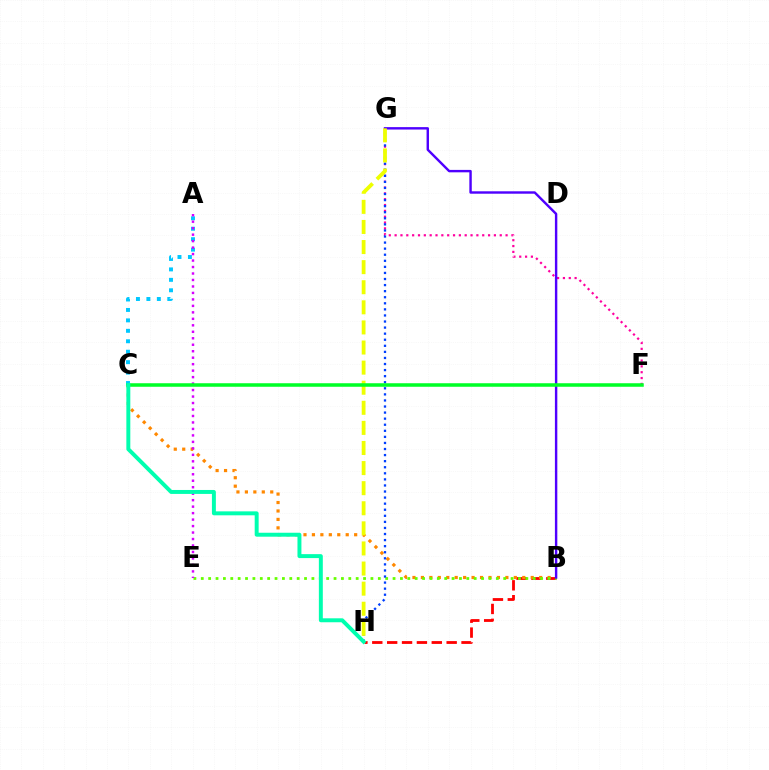{('B', 'H'): [{'color': '#ff0000', 'line_style': 'dashed', 'thickness': 2.02}], ('F', 'G'): [{'color': '#ff00a0', 'line_style': 'dotted', 'thickness': 1.59}], ('B', 'C'): [{'color': '#ff8800', 'line_style': 'dotted', 'thickness': 2.29}], ('B', 'E'): [{'color': '#66ff00', 'line_style': 'dotted', 'thickness': 2.0}], ('G', 'H'): [{'color': '#003fff', 'line_style': 'dotted', 'thickness': 1.65}, {'color': '#eeff00', 'line_style': 'dashed', 'thickness': 2.73}], ('A', 'C'): [{'color': '#00c7ff', 'line_style': 'dotted', 'thickness': 2.84}], ('A', 'E'): [{'color': '#d600ff', 'line_style': 'dotted', 'thickness': 1.76}], ('B', 'G'): [{'color': '#4f00ff', 'line_style': 'solid', 'thickness': 1.74}], ('C', 'F'): [{'color': '#00ff27', 'line_style': 'solid', 'thickness': 2.54}], ('C', 'H'): [{'color': '#00ffaf', 'line_style': 'solid', 'thickness': 2.84}]}